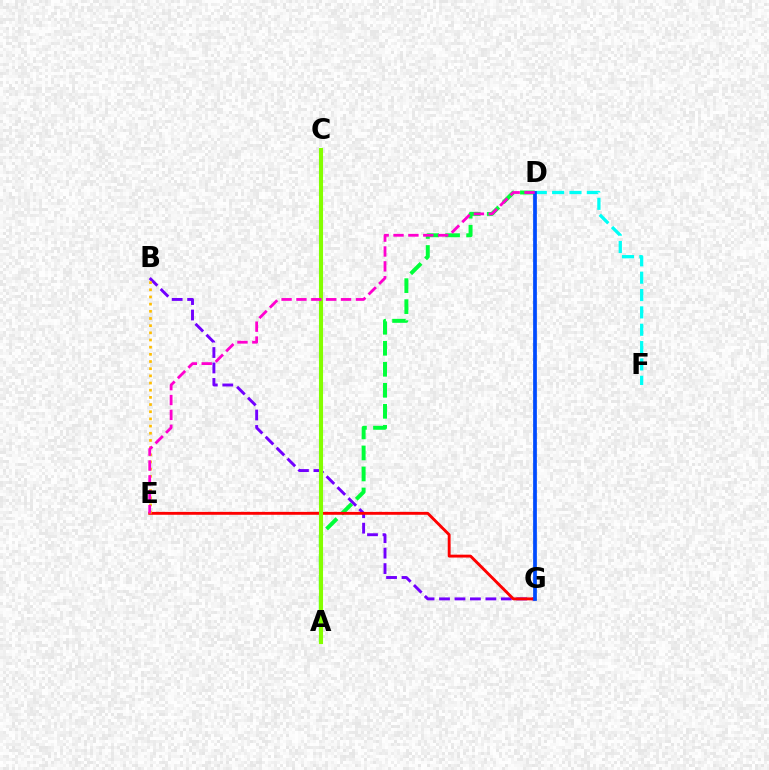{('A', 'D'): [{'color': '#00ff39', 'line_style': 'dashed', 'thickness': 2.85}], ('B', 'G'): [{'color': '#7200ff', 'line_style': 'dashed', 'thickness': 2.1}], ('D', 'F'): [{'color': '#00fff6', 'line_style': 'dashed', 'thickness': 2.36}], ('E', 'G'): [{'color': '#ff0000', 'line_style': 'solid', 'thickness': 2.08}], ('B', 'E'): [{'color': '#ffbd00', 'line_style': 'dotted', 'thickness': 1.95}], ('A', 'C'): [{'color': '#84ff00', 'line_style': 'solid', 'thickness': 2.95}], ('D', 'G'): [{'color': '#004bff', 'line_style': 'solid', 'thickness': 2.69}], ('D', 'E'): [{'color': '#ff00cf', 'line_style': 'dashed', 'thickness': 2.02}]}